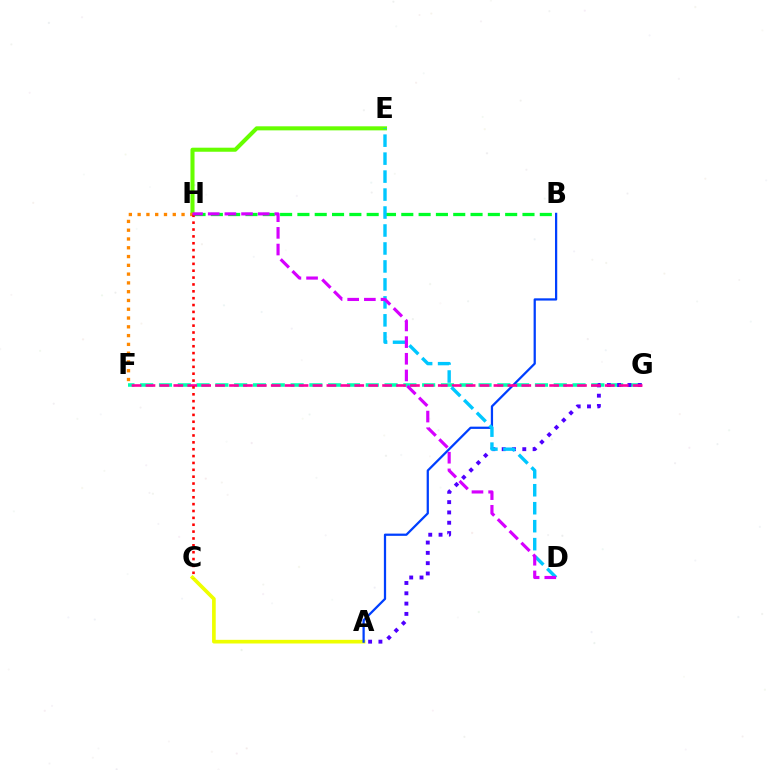{('E', 'H'): [{'color': '#66ff00', 'line_style': 'solid', 'thickness': 2.92}], ('F', 'G'): [{'color': '#00ffaf', 'line_style': 'dashed', 'thickness': 2.55}, {'color': '#ff00a0', 'line_style': 'dashed', 'thickness': 1.89}], ('A', 'C'): [{'color': '#eeff00', 'line_style': 'solid', 'thickness': 2.64}], ('A', 'B'): [{'color': '#003fff', 'line_style': 'solid', 'thickness': 1.62}], ('F', 'H'): [{'color': '#ff8800', 'line_style': 'dotted', 'thickness': 2.39}], ('A', 'G'): [{'color': '#4f00ff', 'line_style': 'dotted', 'thickness': 2.8}], ('B', 'H'): [{'color': '#00ff27', 'line_style': 'dashed', 'thickness': 2.35}], ('C', 'H'): [{'color': '#ff0000', 'line_style': 'dotted', 'thickness': 1.87}], ('D', 'E'): [{'color': '#00c7ff', 'line_style': 'dashed', 'thickness': 2.44}], ('D', 'H'): [{'color': '#d600ff', 'line_style': 'dashed', 'thickness': 2.26}]}